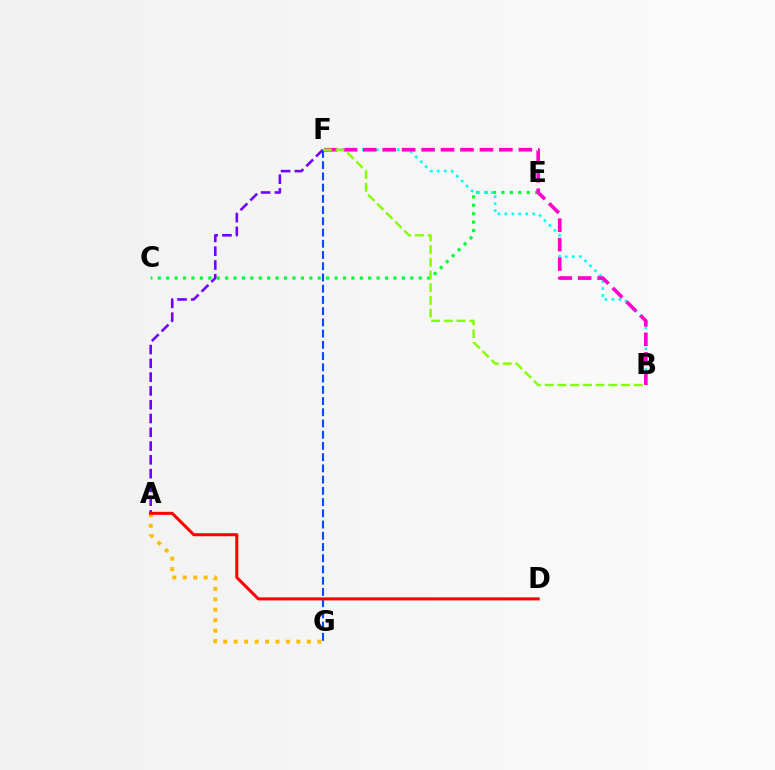{('A', 'G'): [{'color': '#ffbd00', 'line_style': 'dotted', 'thickness': 2.84}], ('C', 'E'): [{'color': '#00ff39', 'line_style': 'dotted', 'thickness': 2.29}], ('B', 'F'): [{'color': '#00fff6', 'line_style': 'dotted', 'thickness': 1.9}, {'color': '#ff00cf', 'line_style': 'dashed', 'thickness': 2.64}, {'color': '#84ff00', 'line_style': 'dashed', 'thickness': 1.73}], ('A', 'F'): [{'color': '#7200ff', 'line_style': 'dashed', 'thickness': 1.87}], ('F', 'G'): [{'color': '#004bff', 'line_style': 'dashed', 'thickness': 1.53}], ('A', 'D'): [{'color': '#ff0000', 'line_style': 'solid', 'thickness': 2.19}]}